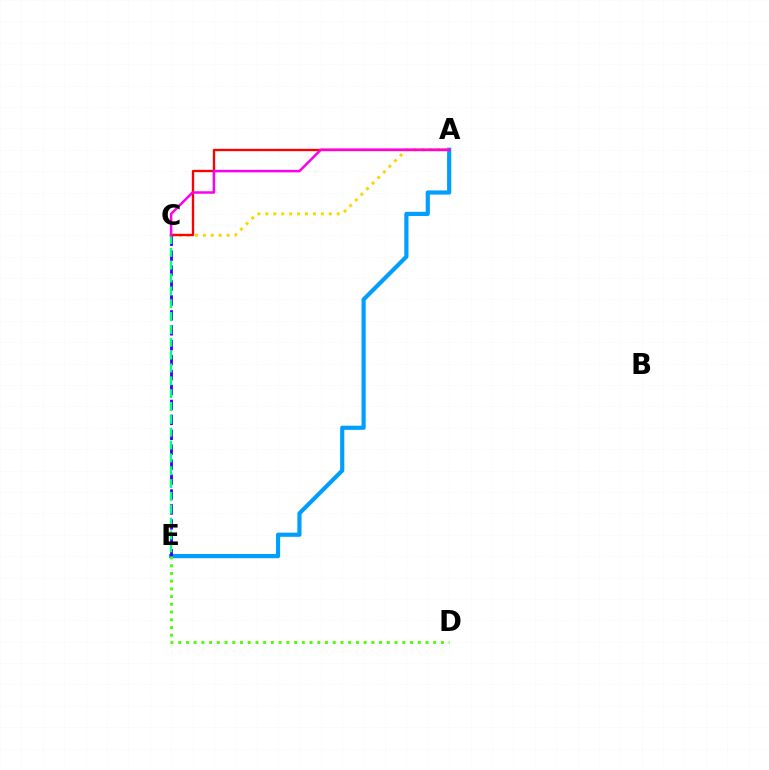{('A', 'E'): [{'color': '#009eff', 'line_style': 'solid', 'thickness': 3.0}], ('A', 'C'): [{'color': '#ffd500', 'line_style': 'dotted', 'thickness': 2.15}, {'color': '#ff0000', 'line_style': 'solid', 'thickness': 1.68}, {'color': '#ff00ed', 'line_style': 'solid', 'thickness': 1.8}], ('C', 'E'): [{'color': '#3700ff', 'line_style': 'dashed', 'thickness': 2.03}, {'color': '#00ff86', 'line_style': 'dashed', 'thickness': 1.75}], ('D', 'E'): [{'color': '#4fff00', 'line_style': 'dotted', 'thickness': 2.1}]}